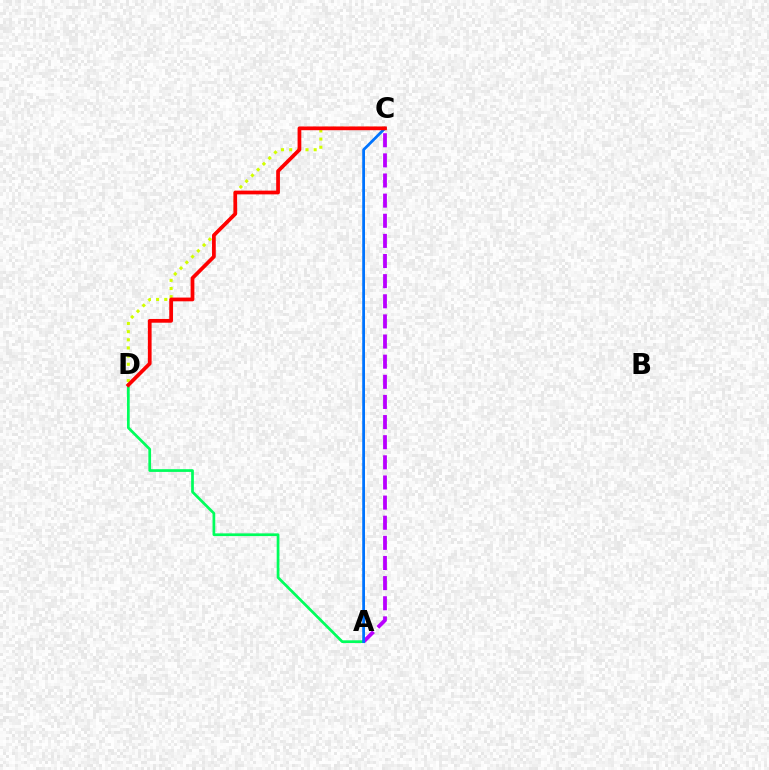{('C', 'D'): [{'color': '#d1ff00', 'line_style': 'dotted', 'thickness': 2.22}, {'color': '#ff0000', 'line_style': 'solid', 'thickness': 2.69}], ('A', 'D'): [{'color': '#00ff5c', 'line_style': 'solid', 'thickness': 1.96}], ('A', 'C'): [{'color': '#b900ff', 'line_style': 'dashed', 'thickness': 2.73}, {'color': '#0074ff', 'line_style': 'solid', 'thickness': 1.99}]}